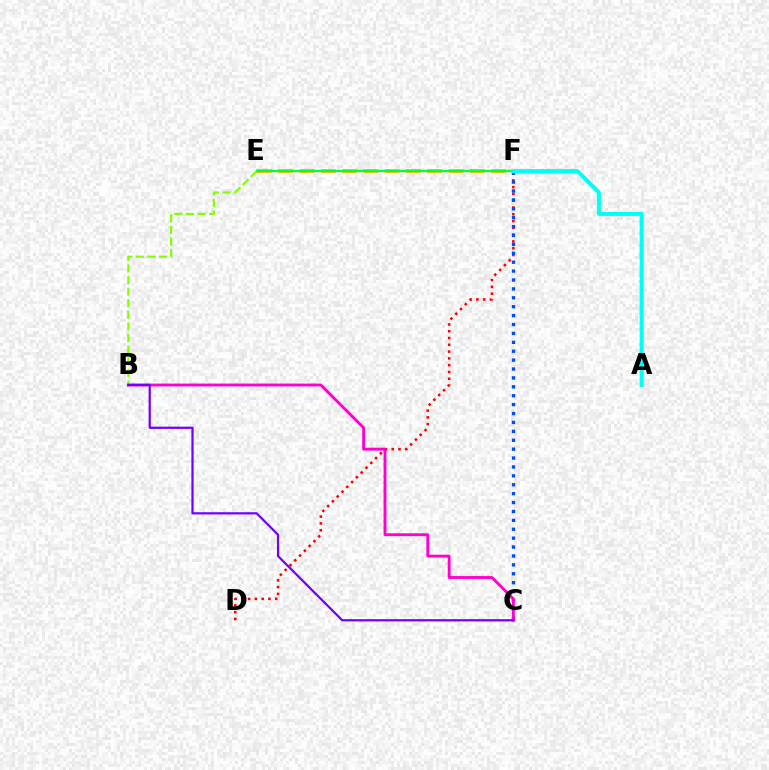{('B', 'E'): [{'color': '#84ff00', 'line_style': 'dashed', 'thickness': 1.58}], ('D', 'F'): [{'color': '#ff0000', 'line_style': 'dotted', 'thickness': 1.84}], ('E', 'F'): [{'color': '#ffbd00', 'line_style': 'dashed', 'thickness': 2.89}, {'color': '#00ff39', 'line_style': 'solid', 'thickness': 1.64}], ('C', 'F'): [{'color': '#004bff', 'line_style': 'dotted', 'thickness': 2.42}], ('B', 'C'): [{'color': '#ff00cf', 'line_style': 'solid', 'thickness': 2.06}, {'color': '#7200ff', 'line_style': 'solid', 'thickness': 1.6}], ('A', 'F'): [{'color': '#00fff6', 'line_style': 'solid', 'thickness': 2.91}]}